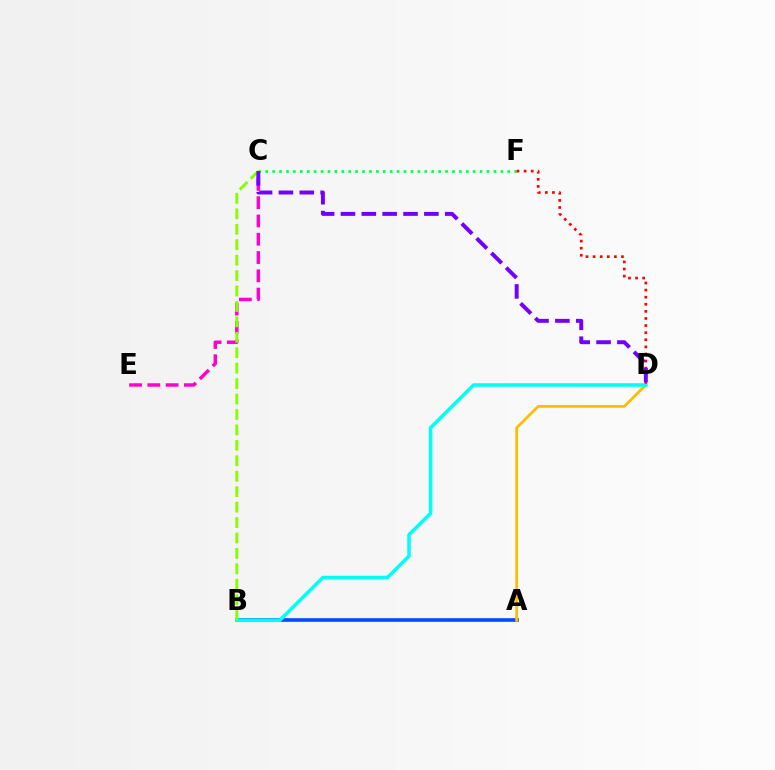{('A', 'B'): [{'color': '#004bff', 'line_style': 'solid', 'thickness': 2.61}], ('A', 'D'): [{'color': '#ffbd00', 'line_style': 'solid', 'thickness': 2.0}], ('C', 'E'): [{'color': '#ff00cf', 'line_style': 'dashed', 'thickness': 2.48}], ('B', 'D'): [{'color': '#00fff6', 'line_style': 'solid', 'thickness': 2.55}], ('C', 'F'): [{'color': '#00ff39', 'line_style': 'dotted', 'thickness': 1.88}], ('B', 'C'): [{'color': '#84ff00', 'line_style': 'dashed', 'thickness': 2.1}], ('D', 'F'): [{'color': '#ff0000', 'line_style': 'dotted', 'thickness': 1.93}], ('C', 'D'): [{'color': '#7200ff', 'line_style': 'dashed', 'thickness': 2.83}]}